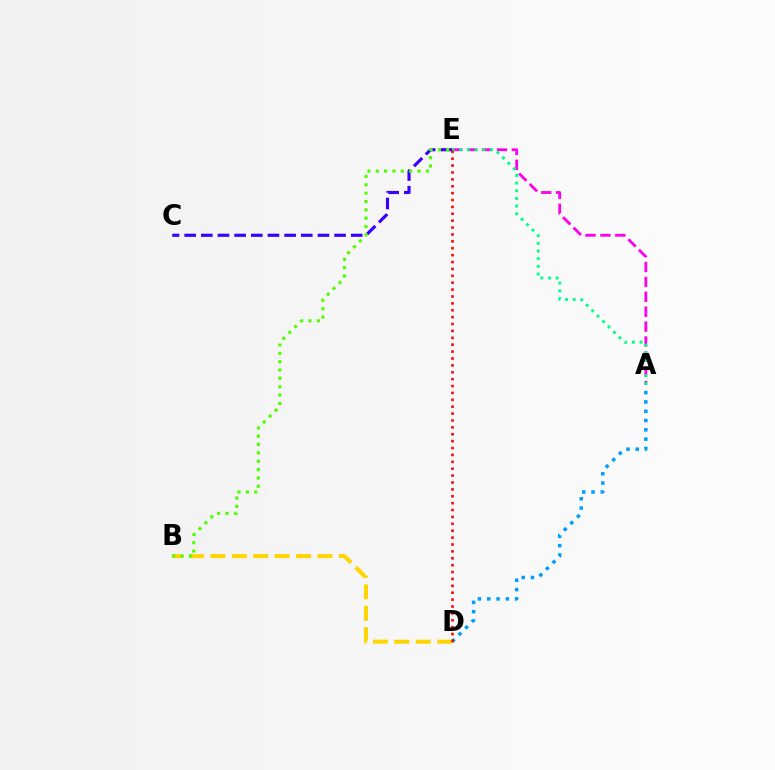{('C', 'E'): [{'color': '#3700ff', 'line_style': 'dashed', 'thickness': 2.26}], ('A', 'E'): [{'color': '#ff00ed', 'line_style': 'dashed', 'thickness': 2.02}, {'color': '#00ff86', 'line_style': 'dotted', 'thickness': 2.09}], ('A', 'D'): [{'color': '#009eff', 'line_style': 'dotted', 'thickness': 2.53}], ('B', 'D'): [{'color': '#ffd500', 'line_style': 'dashed', 'thickness': 2.91}], ('D', 'E'): [{'color': '#ff0000', 'line_style': 'dotted', 'thickness': 1.87}], ('B', 'E'): [{'color': '#4fff00', 'line_style': 'dotted', 'thickness': 2.27}]}